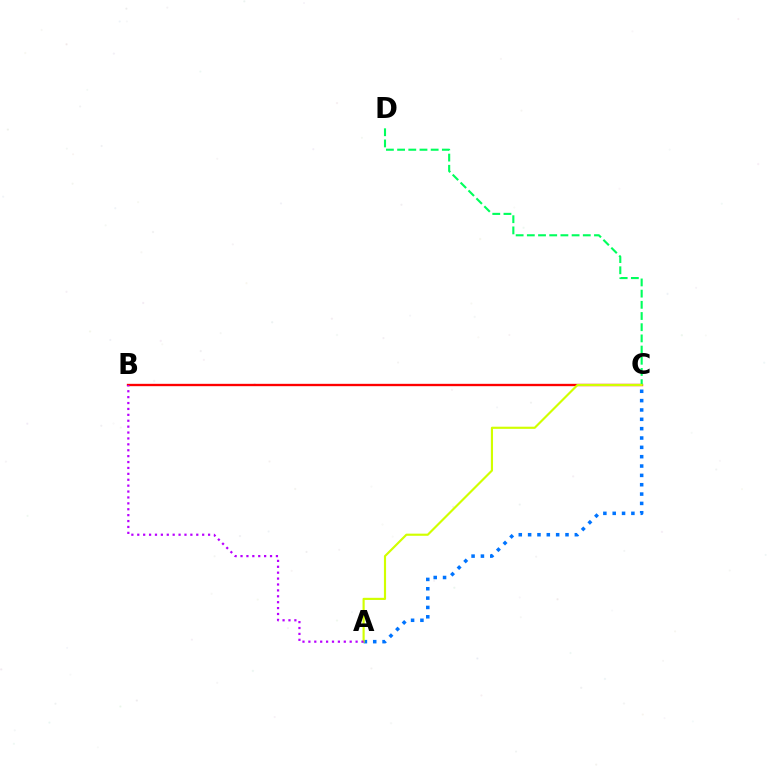{('B', 'C'): [{'color': '#ff0000', 'line_style': 'solid', 'thickness': 1.69}], ('C', 'D'): [{'color': '#00ff5c', 'line_style': 'dashed', 'thickness': 1.52}], ('A', 'C'): [{'color': '#0074ff', 'line_style': 'dotted', 'thickness': 2.54}, {'color': '#d1ff00', 'line_style': 'solid', 'thickness': 1.55}], ('A', 'B'): [{'color': '#b900ff', 'line_style': 'dotted', 'thickness': 1.6}]}